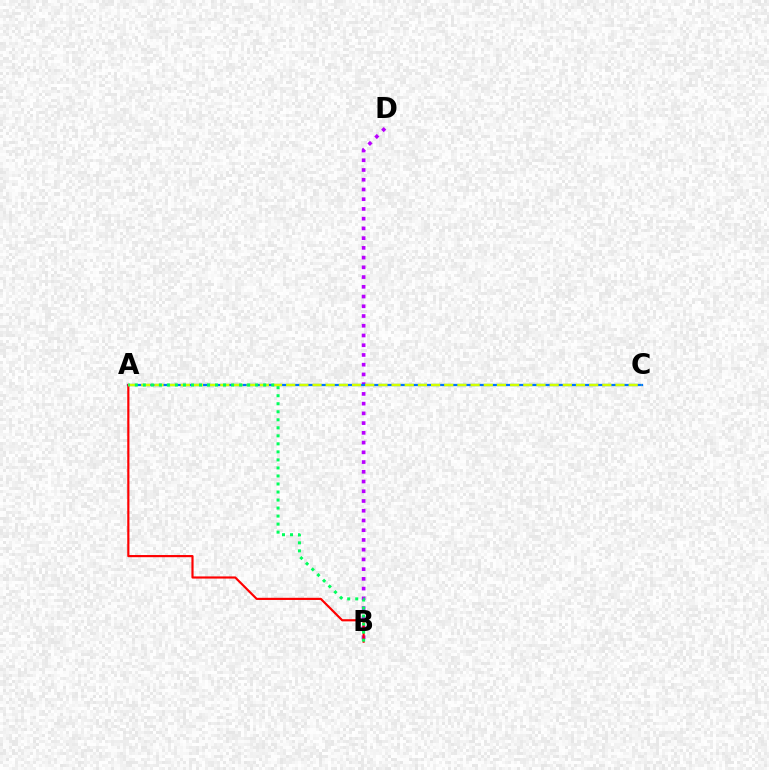{('B', 'D'): [{'color': '#b900ff', 'line_style': 'dotted', 'thickness': 2.65}], ('A', 'C'): [{'color': '#0074ff', 'line_style': 'solid', 'thickness': 1.63}, {'color': '#d1ff00', 'line_style': 'dashed', 'thickness': 1.79}], ('A', 'B'): [{'color': '#ff0000', 'line_style': 'solid', 'thickness': 1.56}, {'color': '#00ff5c', 'line_style': 'dotted', 'thickness': 2.18}]}